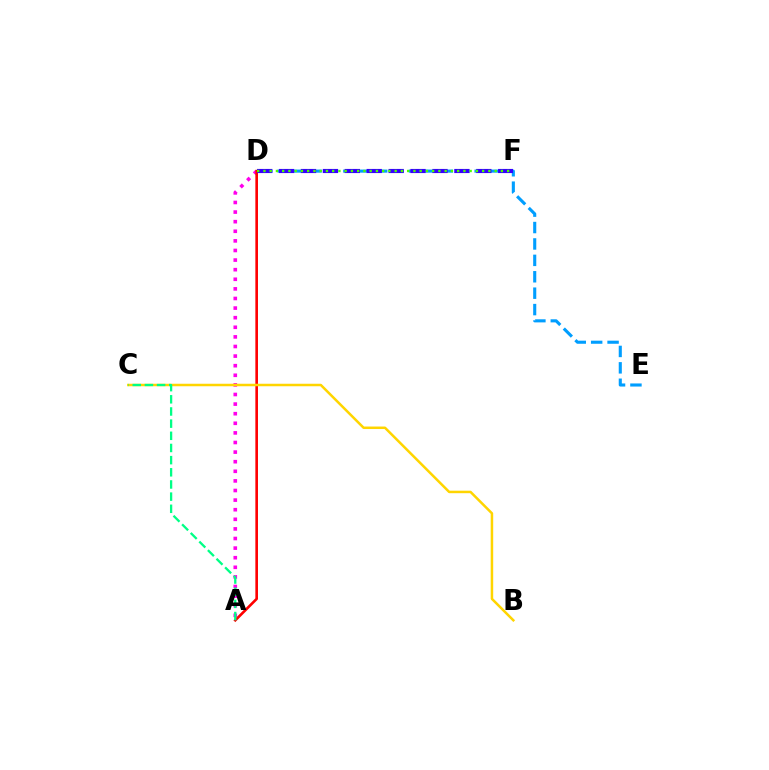{('A', 'D'): [{'color': '#ff00ed', 'line_style': 'dotted', 'thickness': 2.61}, {'color': '#ff0000', 'line_style': 'solid', 'thickness': 1.89}], ('B', 'C'): [{'color': '#ffd500', 'line_style': 'solid', 'thickness': 1.8}], ('D', 'E'): [{'color': '#009eff', 'line_style': 'dashed', 'thickness': 2.23}], ('D', 'F'): [{'color': '#3700ff', 'line_style': 'dashed', 'thickness': 2.98}, {'color': '#4fff00', 'line_style': 'dotted', 'thickness': 1.7}], ('A', 'C'): [{'color': '#00ff86', 'line_style': 'dashed', 'thickness': 1.65}]}